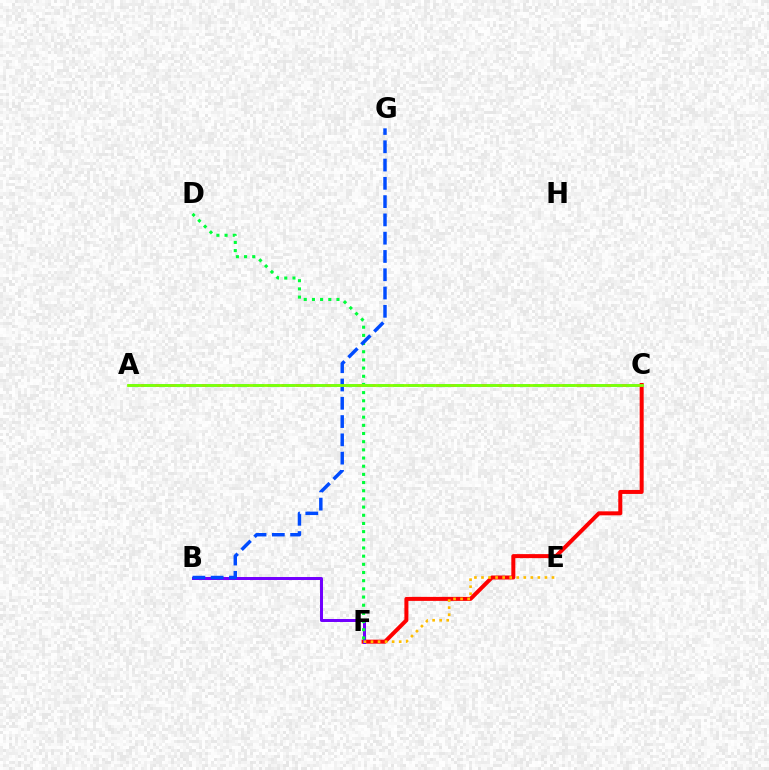{('C', 'F'): [{'color': '#ff0000', 'line_style': 'solid', 'thickness': 2.88}], ('A', 'C'): [{'color': '#ff00cf', 'line_style': 'dashed', 'thickness': 1.91}, {'color': '#00fff6', 'line_style': 'dashed', 'thickness': 2.11}, {'color': '#84ff00', 'line_style': 'solid', 'thickness': 2.01}], ('B', 'F'): [{'color': '#7200ff', 'line_style': 'solid', 'thickness': 2.15}], ('D', 'F'): [{'color': '#00ff39', 'line_style': 'dotted', 'thickness': 2.22}], ('E', 'F'): [{'color': '#ffbd00', 'line_style': 'dotted', 'thickness': 1.92}], ('B', 'G'): [{'color': '#004bff', 'line_style': 'dashed', 'thickness': 2.48}]}